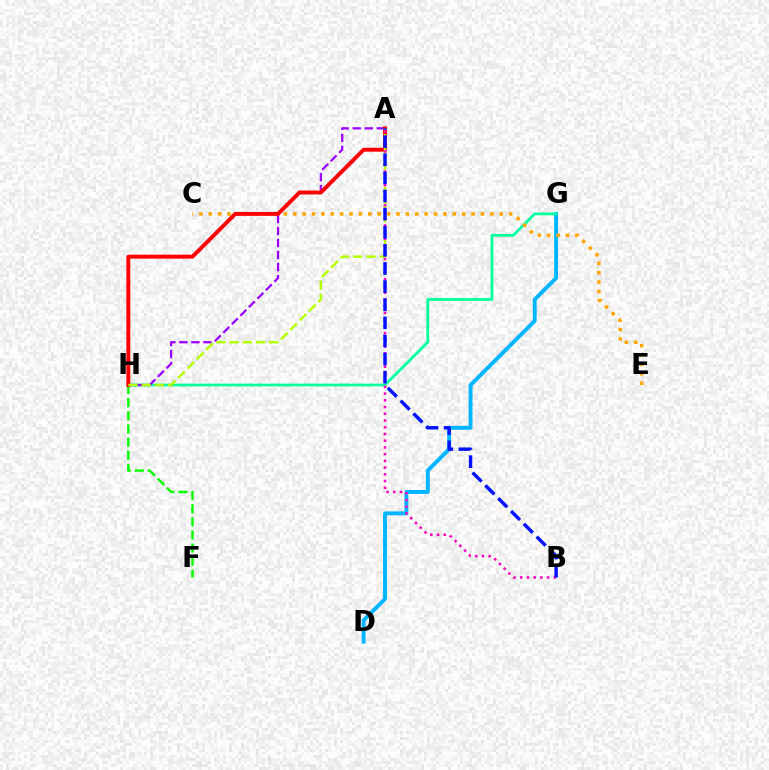{('D', 'G'): [{'color': '#00b5ff', 'line_style': 'solid', 'thickness': 2.8}], ('G', 'H'): [{'color': '#00ff9d', 'line_style': 'solid', 'thickness': 1.96}], ('C', 'E'): [{'color': '#ffa500', 'line_style': 'dotted', 'thickness': 2.55}], ('A', 'H'): [{'color': '#9b00ff', 'line_style': 'dashed', 'thickness': 1.63}, {'color': '#ff0000', 'line_style': 'solid', 'thickness': 2.82}, {'color': '#b3ff00', 'line_style': 'dashed', 'thickness': 1.79}], ('F', 'H'): [{'color': '#08ff00', 'line_style': 'dashed', 'thickness': 1.78}], ('A', 'B'): [{'color': '#ff00bd', 'line_style': 'dotted', 'thickness': 1.83}, {'color': '#0010ff', 'line_style': 'dashed', 'thickness': 2.46}]}